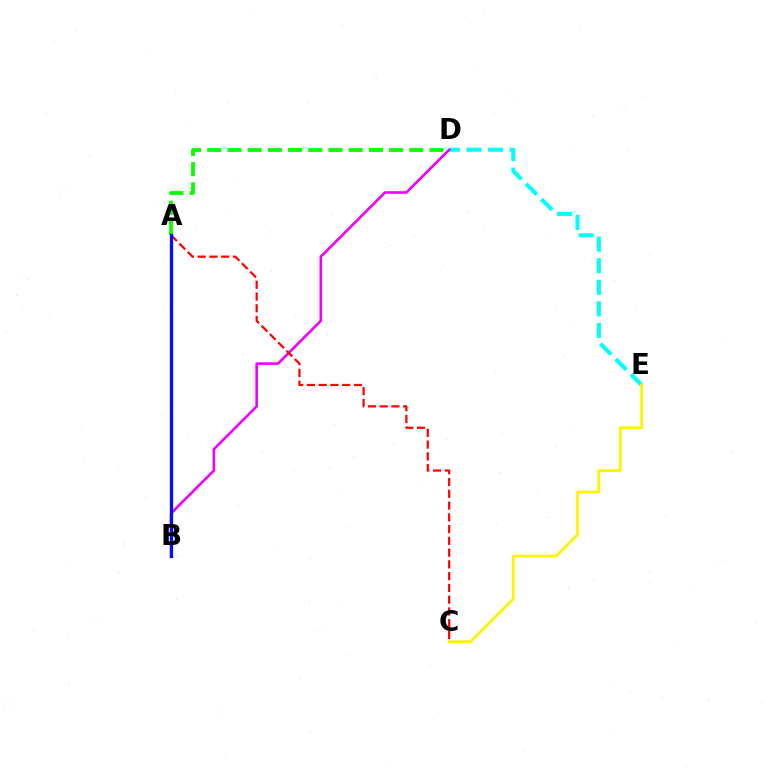{('D', 'E'): [{'color': '#00fff6', 'line_style': 'dashed', 'thickness': 2.93}], ('B', 'D'): [{'color': '#ee00ff', 'line_style': 'solid', 'thickness': 1.87}], ('A', 'D'): [{'color': '#08ff00', 'line_style': 'dashed', 'thickness': 2.74}], ('A', 'C'): [{'color': '#ff0000', 'line_style': 'dashed', 'thickness': 1.6}], ('A', 'B'): [{'color': '#0010ff', 'line_style': 'solid', 'thickness': 2.38}], ('C', 'E'): [{'color': '#fcf500', 'line_style': 'solid', 'thickness': 2.01}]}